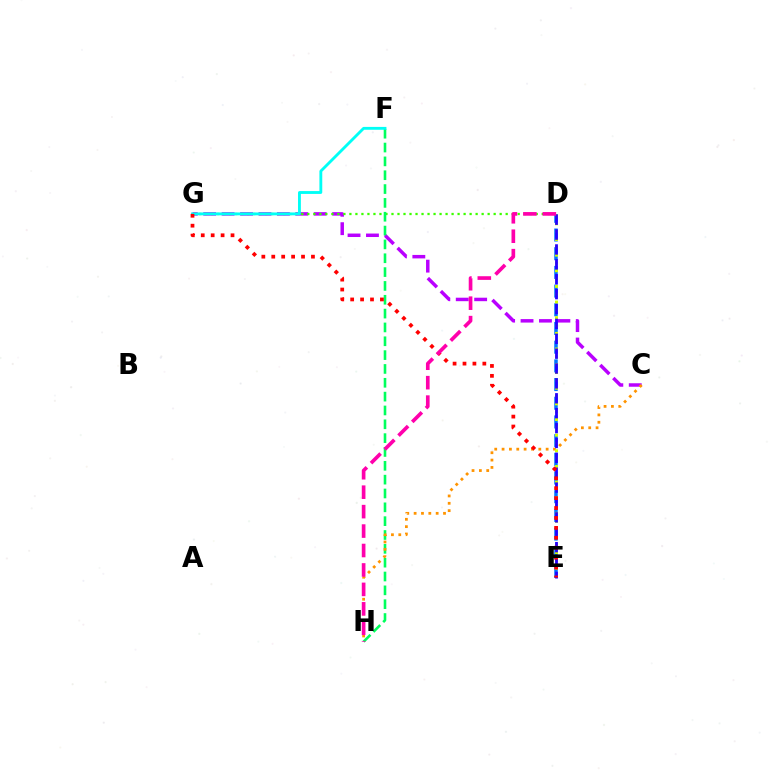{('C', 'G'): [{'color': '#b900ff', 'line_style': 'dashed', 'thickness': 2.5}], ('D', 'G'): [{'color': '#3dff00', 'line_style': 'dotted', 'thickness': 1.63}], ('F', 'H'): [{'color': '#00ff5c', 'line_style': 'dashed', 'thickness': 1.88}], ('C', 'H'): [{'color': '#ff9400', 'line_style': 'dotted', 'thickness': 2.0}], ('D', 'E'): [{'color': '#0074ff', 'line_style': 'dashed', 'thickness': 2.54}, {'color': '#d1ff00', 'line_style': 'dotted', 'thickness': 2.13}, {'color': '#2500ff', 'line_style': 'dashed', 'thickness': 2.02}], ('F', 'G'): [{'color': '#00fff6', 'line_style': 'solid', 'thickness': 2.06}], ('E', 'G'): [{'color': '#ff0000', 'line_style': 'dotted', 'thickness': 2.7}], ('D', 'H'): [{'color': '#ff00ac', 'line_style': 'dashed', 'thickness': 2.64}]}